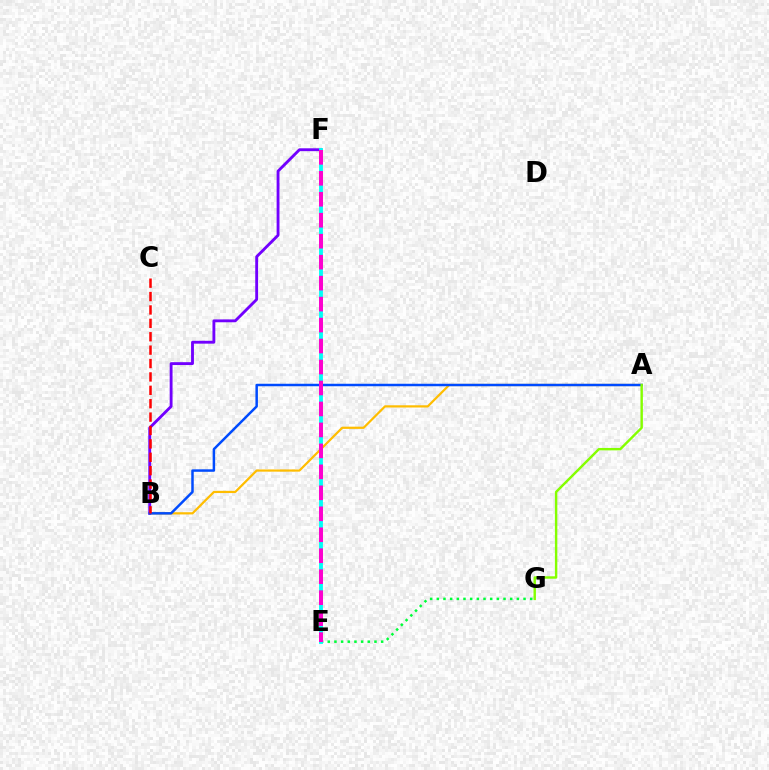{('E', 'G'): [{'color': '#00ff39', 'line_style': 'dotted', 'thickness': 1.81}], ('A', 'B'): [{'color': '#ffbd00', 'line_style': 'solid', 'thickness': 1.59}, {'color': '#004bff', 'line_style': 'solid', 'thickness': 1.79}], ('B', 'F'): [{'color': '#7200ff', 'line_style': 'solid', 'thickness': 2.06}], ('E', 'F'): [{'color': '#00fff6', 'line_style': 'solid', 'thickness': 2.76}, {'color': '#ff00cf', 'line_style': 'dashed', 'thickness': 2.85}], ('B', 'C'): [{'color': '#ff0000', 'line_style': 'dashed', 'thickness': 1.82}], ('A', 'G'): [{'color': '#84ff00', 'line_style': 'solid', 'thickness': 1.75}]}